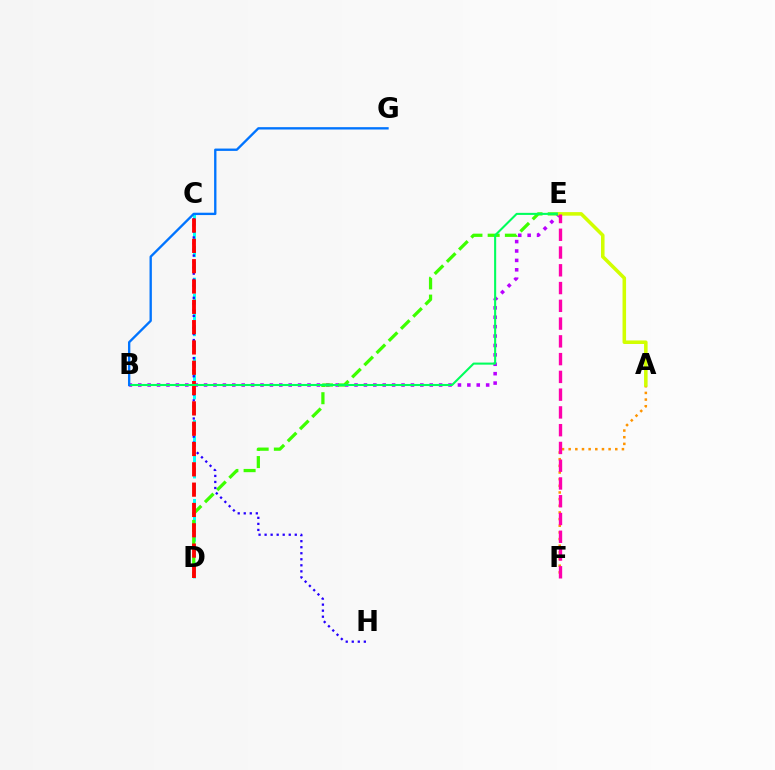{('B', 'E'): [{'color': '#b900ff', 'line_style': 'dotted', 'thickness': 2.55}, {'color': '#00ff5c', 'line_style': 'solid', 'thickness': 1.5}], ('A', 'F'): [{'color': '#ff9400', 'line_style': 'dotted', 'thickness': 1.81}], ('C', 'D'): [{'color': '#00fff6', 'line_style': 'dashed', 'thickness': 2.15}, {'color': '#ff0000', 'line_style': 'dashed', 'thickness': 2.76}], ('D', 'E'): [{'color': '#3dff00', 'line_style': 'dashed', 'thickness': 2.34}], ('C', 'H'): [{'color': '#2500ff', 'line_style': 'dotted', 'thickness': 1.64}], ('B', 'G'): [{'color': '#0074ff', 'line_style': 'solid', 'thickness': 1.69}], ('A', 'E'): [{'color': '#d1ff00', 'line_style': 'solid', 'thickness': 2.55}], ('E', 'F'): [{'color': '#ff00ac', 'line_style': 'dashed', 'thickness': 2.41}]}